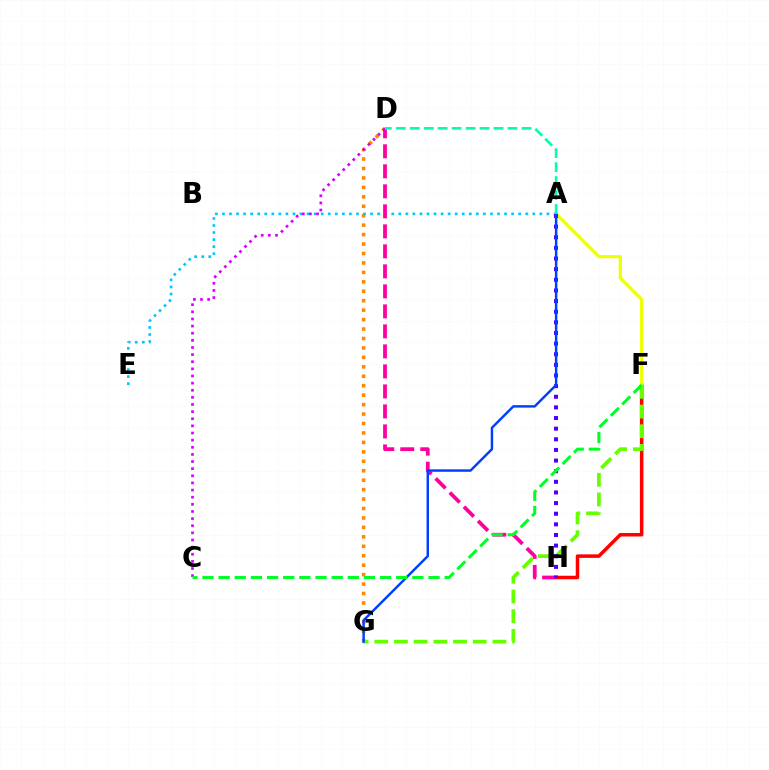{('D', 'G'): [{'color': '#ff8800', 'line_style': 'dotted', 'thickness': 2.57}], ('F', 'H'): [{'color': '#ff0000', 'line_style': 'solid', 'thickness': 2.53}], ('A', 'E'): [{'color': '#00c7ff', 'line_style': 'dotted', 'thickness': 1.92}], ('D', 'H'): [{'color': '#ff00a0', 'line_style': 'dashed', 'thickness': 2.72}], ('C', 'D'): [{'color': '#d600ff', 'line_style': 'dotted', 'thickness': 1.94}], ('A', 'F'): [{'color': '#eeff00', 'line_style': 'solid', 'thickness': 2.28}], ('F', 'G'): [{'color': '#66ff00', 'line_style': 'dashed', 'thickness': 2.68}], ('A', 'H'): [{'color': '#4f00ff', 'line_style': 'dotted', 'thickness': 2.89}], ('A', 'G'): [{'color': '#003fff', 'line_style': 'solid', 'thickness': 1.77}], ('A', 'D'): [{'color': '#00ffaf', 'line_style': 'dashed', 'thickness': 1.9}], ('C', 'F'): [{'color': '#00ff27', 'line_style': 'dashed', 'thickness': 2.19}]}